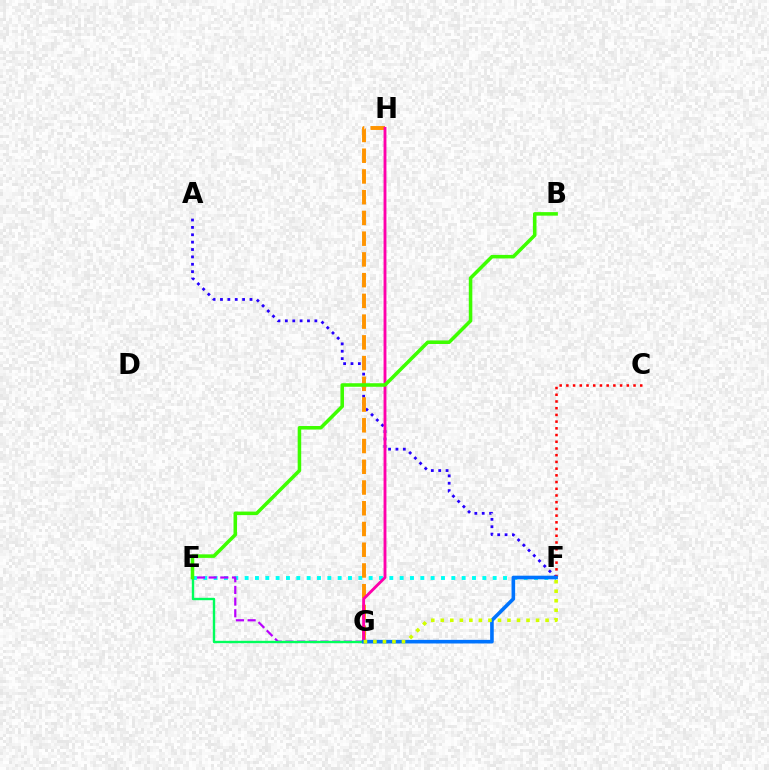{('E', 'F'): [{'color': '#00fff6', 'line_style': 'dotted', 'thickness': 2.81}], ('E', 'G'): [{'color': '#b900ff', 'line_style': 'dashed', 'thickness': 1.59}, {'color': '#00ff5c', 'line_style': 'solid', 'thickness': 1.72}], ('A', 'F'): [{'color': '#2500ff', 'line_style': 'dotted', 'thickness': 2.0}], ('G', 'H'): [{'color': '#ff9400', 'line_style': 'dashed', 'thickness': 2.82}, {'color': '#ff00ac', 'line_style': 'solid', 'thickness': 2.07}], ('C', 'F'): [{'color': '#ff0000', 'line_style': 'dotted', 'thickness': 1.82}], ('F', 'G'): [{'color': '#0074ff', 'line_style': 'solid', 'thickness': 2.6}, {'color': '#d1ff00', 'line_style': 'dotted', 'thickness': 2.59}], ('B', 'E'): [{'color': '#3dff00', 'line_style': 'solid', 'thickness': 2.55}]}